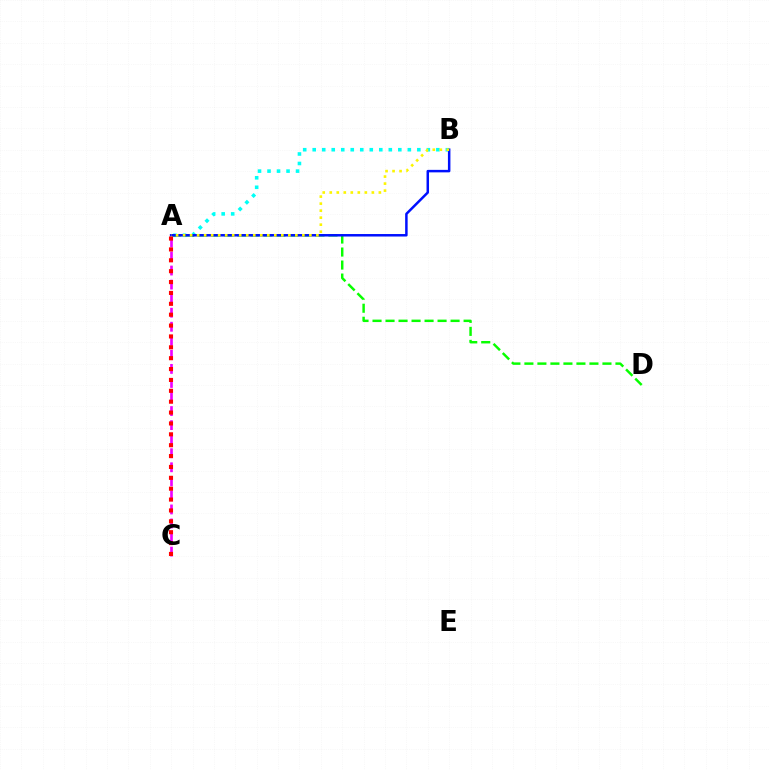{('A', 'B'): [{'color': '#00fff6', 'line_style': 'dotted', 'thickness': 2.58}, {'color': '#0010ff', 'line_style': 'solid', 'thickness': 1.79}, {'color': '#fcf500', 'line_style': 'dotted', 'thickness': 1.91}], ('A', 'D'): [{'color': '#08ff00', 'line_style': 'dashed', 'thickness': 1.77}], ('A', 'C'): [{'color': '#ee00ff', 'line_style': 'dashed', 'thickness': 1.91}, {'color': '#ff0000', 'line_style': 'dotted', 'thickness': 2.95}]}